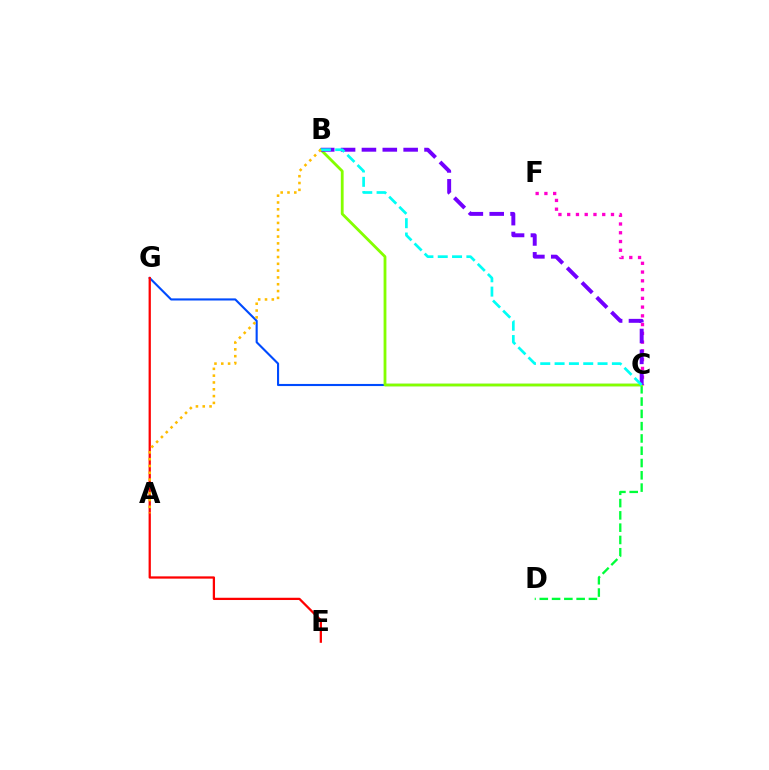{('C', 'F'): [{'color': '#ff00cf', 'line_style': 'dotted', 'thickness': 2.38}], ('C', 'D'): [{'color': '#00ff39', 'line_style': 'dashed', 'thickness': 1.67}], ('C', 'G'): [{'color': '#004bff', 'line_style': 'solid', 'thickness': 1.52}], ('B', 'C'): [{'color': '#84ff00', 'line_style': 'solid', 'thickness': 2.02}, {'color': '#7200ff', 'line_style': 'dashed', 'thickness': 2.83}, {'color': '#00fff6', 'line_style': 'dashed', 'thickness': 1.95}], ('E', 'G'): [{'color': '#ff0000', 'line_style': 'solid', 'thickness': 1.63}], ('A', 'B'): [{'color': '#ffbd00', 'line_style': 'dotted', 'thickness': 1.85}]}